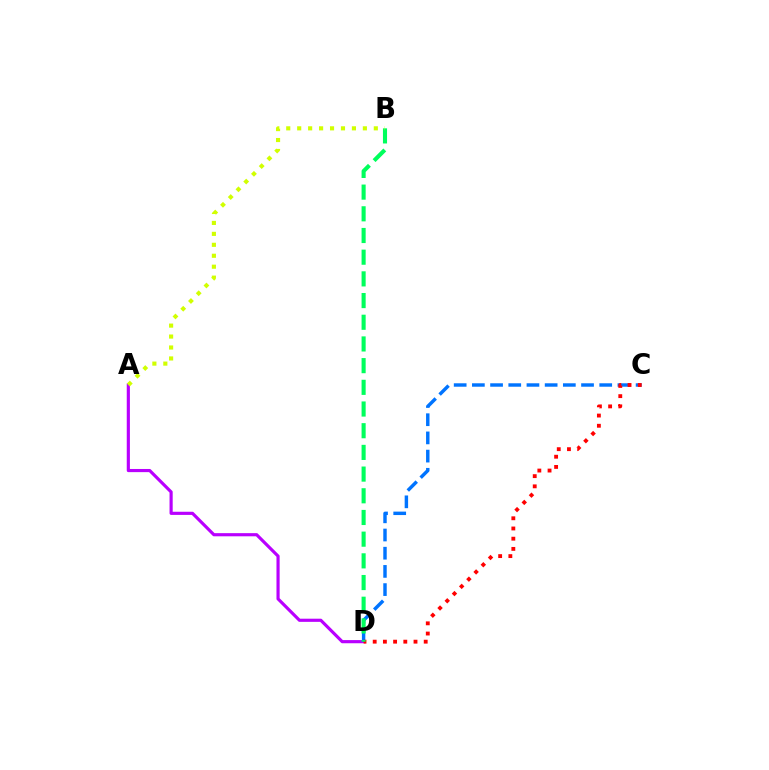{('A', 'D'): [{'color': '#b900ff', 'line_style': 'solid', 'thickness': 2.27}], ('C', 'D'): [{'color': '#0074ff', 'line_style': 'dashed', 'thickness': 2.47}, {'color': '#ff0000', 'line_style': 'dotted', 'thickness': 2.77}], ('B', 'D'): [{'color': '#00ff5c', 'line_style': 'dashed', 'thickness': 2.95}], ('A', 'B'): [{'color': '#d1ff00', 'line_style': 'dotted', 'thickness': 2.97}]}